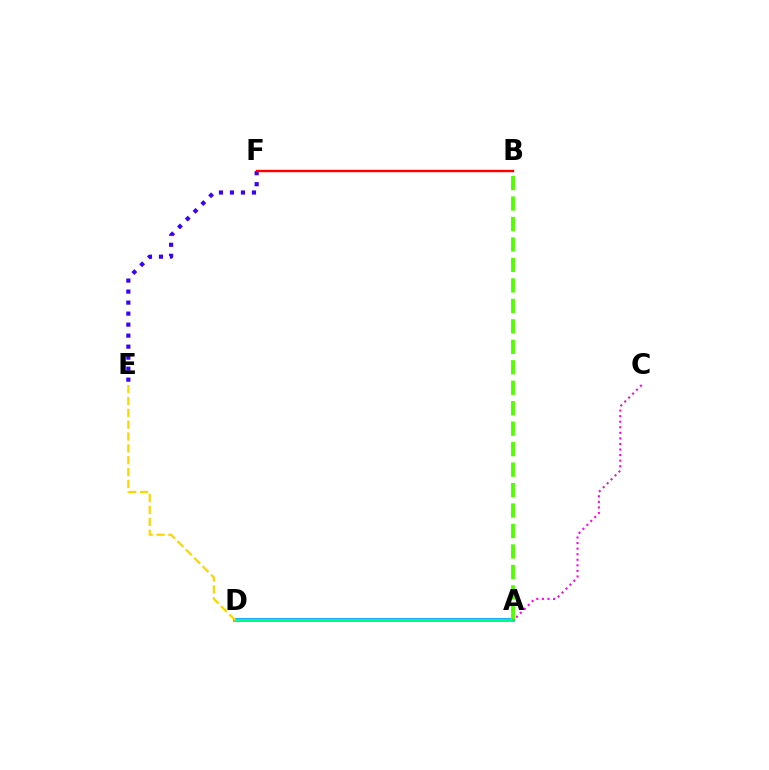{('E', 'F'): [{'color': '#3700ff', 'line_style': 'dotted', 'thickness': 2.99}], ('A', 'D'): [{'color': '#009eff', 'line_style': 'solid', 'thickness': 2.66}, {'color': '#00ff86', 'line_style': 'solid', 'thickness': 2.01}], ('A', 'B'): [{'color': '#4fff00', 'line_style': 'dashed', 'thickness': 2.78}], ('A', 'C'): [{'color': '#ff00ed', 'line_style': 'dotted', 'thickness': 1.51}], ('B', 'F'): [{'color': '#ff0000', 'line_style': 'solid', 'thickness': 1.74}], ('D', 'E'): [{'color': '#ffd500', 'line_style': 'dashed', 'thickness': 1.61}]}